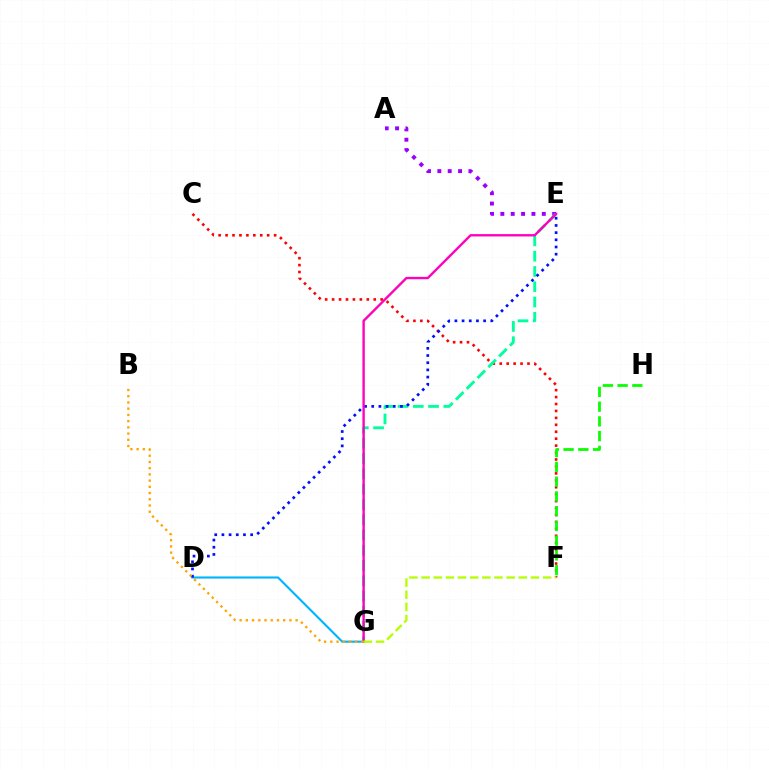{('D', 'G'): [{'color': '#00b5ff', 'line_style': 'solid', 'thickness': 1.53}], ('C', 'F'): [{'color': '#ff0000', 'line_style': 'dotted', 'thickness': 1.88}], ('A', 'E'): [{'color': '#9b00ff', 'line_style': 'dotted', 'thickness': 2.82}], ('E', 'G'): [{'color': '#00ff9d', 'line_style': 'dashed', 'thickness': 2.07}, {'color': '#ff00bd', 'line_style': 'solid', 'thickness': 1.7}], ('F', 'H'): [{'color': '#08ff00', 'line_style': 'dashed', 'thickness': 2.0}], ('D', 'E'): [{'color': '#0010ff', 'line_style': 'dotted', 'thickness': 1.95}], ('B', 'G'): [{'color': '#ffa500', 'line_style': 'dotted', 'thickness': 1.69}], ('F', 'G'): [{'color': '#b3ff00', 'line_style': 'dashed', 'thickness': 1.65}]}